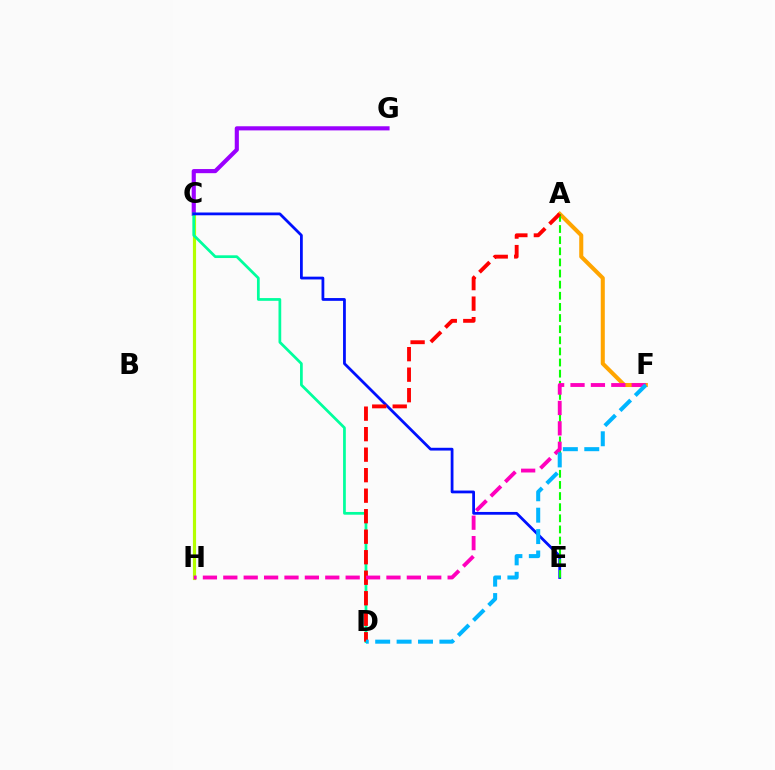{('A', 'F'): [{'color': '#ffa500', 'line_style': 'solid', 'thickness': 2.92}], ('C', 'G'): [{'color': '#9b00ff', 'line_style': 'solid', 'thickness': 2.97}], ('C', 'H'): [{'color': '#b3ff00', 'line_style': 'solid', 'thickness': 2.28}], ('C', 'D'): [{'color': '#00ff9d', 'line_style': 'solid', 'thickness': 1.97}], ('C', 'E'): [{'color': '#0010ff', 'line_style': 'solid', 'thickness': 2.0}], ('A', 'E'): [{'color': '#08ff00', 'line_style': 'dashed', 'thickness': 1.51}], ('A', 'D'): [{'color': '#ff0000', 'line_style': 'dashed', 'thickness': 2.79}], ('F', 'H'): [{'color': '#ff00bd', 'line_style': 'dashed', 'thickness': 2.77}], ('D', 'F'): [{'color': '#00b5ff', 'line_style': 'dashed', 'thickness': 2.91}]}